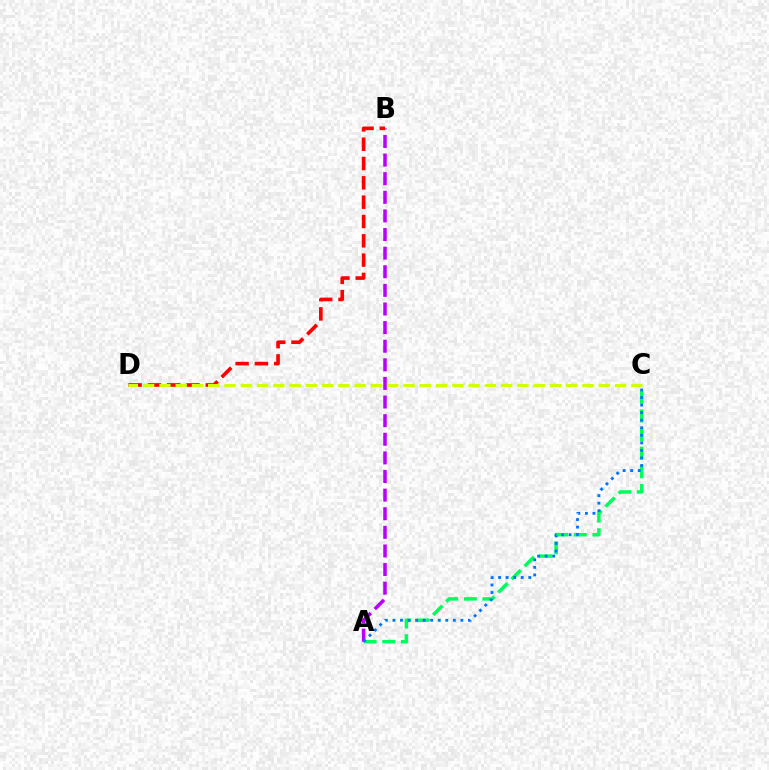{('A', 'C'): [{'color': '#00ff5c', 'line_style': 'dashed', 'thickness': 2.53}, {'color': '#0074ff', 'line_style': 'dotted', 'thickness': 2.05}], ('A', 'B'): [{'color': '#b900ff', 'line_style': 'dashed', 'thickness': 2.53}], ('B', 'D'): [{'color': '#ff0000', 'line_style': 'dashed', 'thickness': 2.62}], ('C', 'D'): [{'color': '#d1ff00', 'line_style': 'dashed', 'thickness': 2.21}]}